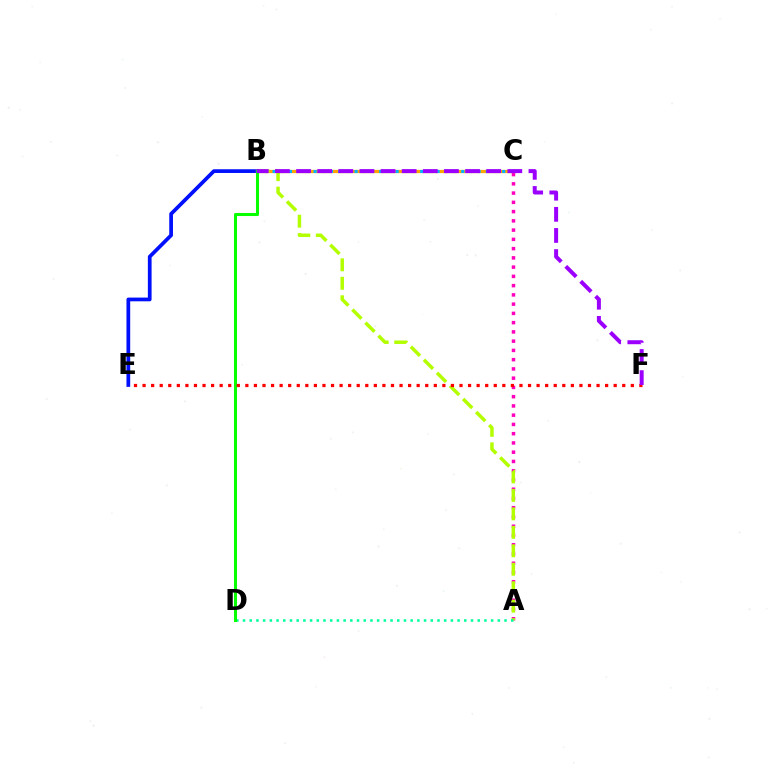{('B', 'E'): [{'color': '#0010ff', 'line_style': 'solid', 'thickness': 2.68}], ('B', 'C'): [{'color': '#ffa500', 'line_style': 'solid', 'thickness': 2.33}, {'color': '#00b5ff', 'line_style': 'dotted', 'thickness': 2.23}], ('A', 'C'): [{'color': '#ff00bd', 'line_style': 'dotted', 'thickness': 2.51}], ('A', 'B'): [{'color': '#b3ff00', 'line_style': 'dashed', 'thickness': 2.51}], ('A', 'D'): [{'color': '#00ff9d', 'line_style': 'dotted', 'thickness': 1.82}], ('B', 'D'): [{'color': '#08ff00', 'line_style': 'solid', 'thickness': 2.19}], ('E', 'F'): [{'color': '#ff0000', 'line_style': 'dotted', 'thickness': 2.33}], ('B', 'F'): [{'color': '#9b00ff', 'line_style': 'dashed', 'thickness': 2.87}]}